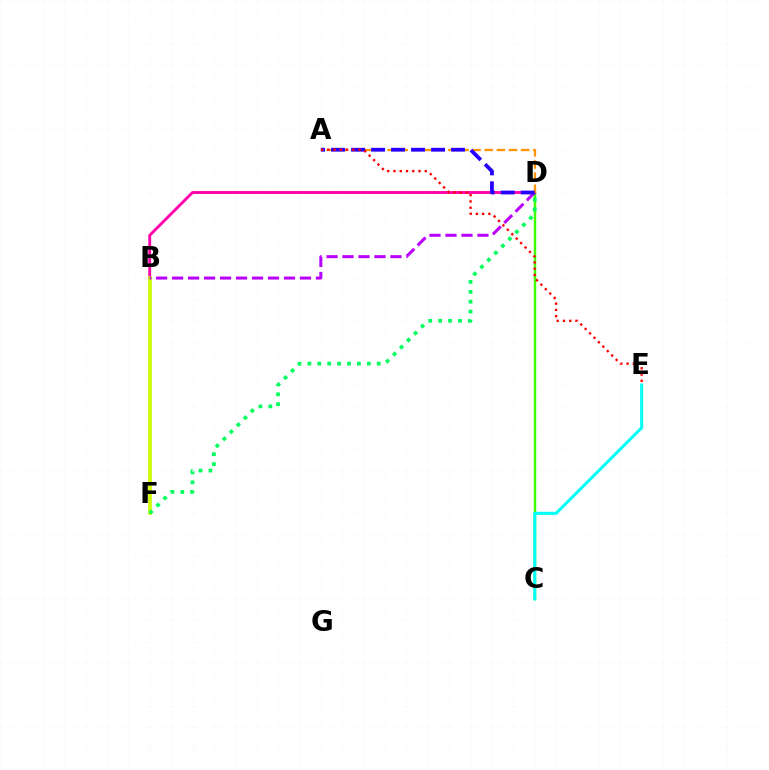{('C', 'D'): [{'color': '#3dff00', 'line_style': 'solid', 'thickness': 1.76}], ('B', 'D'): [{'color': '#ff00ac', 'line_style': 'solid', 'thickness': 2.06}, {'color': '#b900ff', 'line_style': 'dashed', 'thickness': 2.17}], ('B', 'F'): [{'color': '#0074ff', 'line_style': 'solid', 'thickness': 1.65}, {'color': '#d1ff00', 'line_style': 'solid', 'thickness': 2.63}], ('C', 'E'): [{'color': '#00fff6', 'line_style': 'solid', 'thickness': 2.19}], ('A', 'D'): [{'color': '#ff9400', 'line_style': 'dashed', 'thickness': 1.65}, {'color': '#2500ff', 'line_style': 'dashed', 'thickness': 2.72}], ('A', 'E'): [{'color': '#ff0000', 'line_style': 'dotted', 'thickness': 1.7}], ('D', 'F'): [{'color': '#00ff5c', 'line_style': 'dotted', 'thickness': 2.69}]}